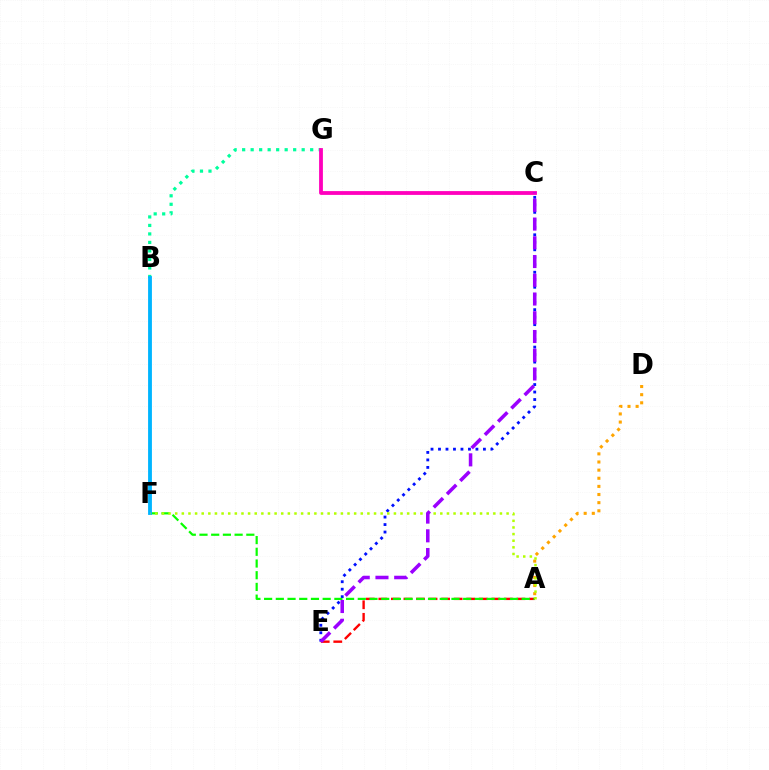{('A', 'E'): [{'color': '#ff0000', 'line_style': 'dashed', 'thickness': 1.71}], ('B', 'G'): [{'color': '#00ff9d', 'line_style': 'dotted', 'thickness': 2.31}], ('C', 'E'): [{'color': '#0010ff', 'line_style': 'dotted', 'thickness': 2.03}, {'color': '#9b00ff', 'line_style': 'dashed', 'thickness': 2.55}], ('C', 'G'): [{'color': '#ff00bd', 'line_style': 'solid', 'thickness': 2.74}], ('A', 'F'): [{'color': '#08ff00', 'line_style': 'dashed', 'thickness': 1.59}, {'color': '#b3ff00', 'line_style': 'dotted', 'thickness': 1.8}], ('A', 'D'): [{'color': '#ffa500', 'line_style': 'dotted', 'thickness': 2.21}], ('B', 'F'): [{'color': '#00b5ff', 'line_style': 'solid', 'thickness': 2.76}]}